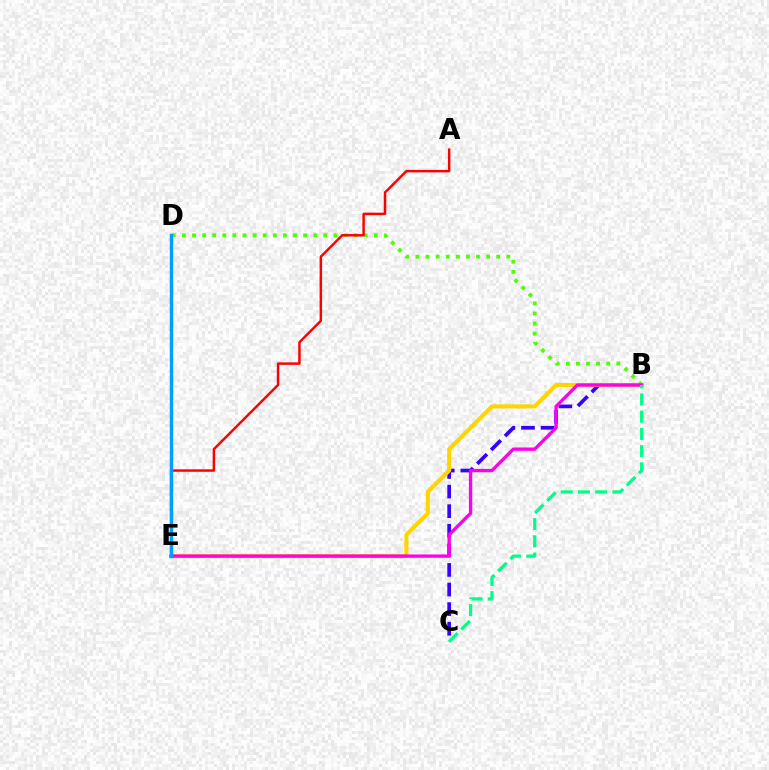{('B', 'C'): [{'color': '#3700ff', 'line_style': 'dashed', 'thickness': 2.66}, {'color': '#00ff86', 'line_style': 'dashed', 'thickness': 2.34}], ('B', 'E'): [{'color': '#ffd500', 'line_style': 'solid', 'thickness': 2.95}, {'color': '#ff00ed', 'line_style': 'solid', 'thickness': 2.41}], ('B', 'D'): [{'color': '#4fff00', 'line_style': 'dotted', 'thickness': 2.74}], ('A', 'E'): [{'color': '#ff0000', 'line_style': 'solid', 'thickness': 1.77}], ('D', 'E'): [{'color': '#009eff', 'line_style': 'solid', 'thickness': 2.46}]}